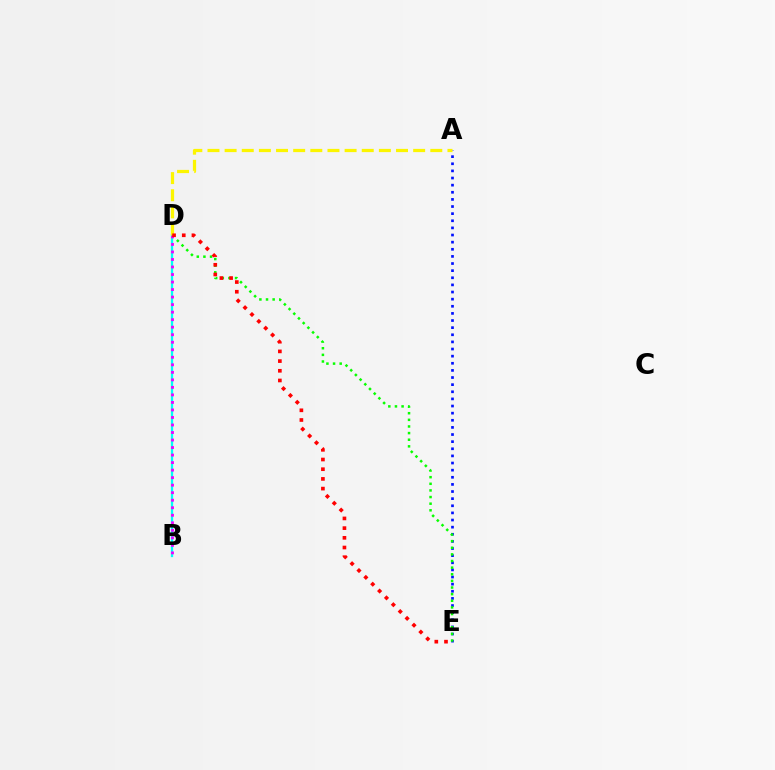{('A', 'E'): [{'color': '#0010ff', 'line_style': 'dotted', 'thickness': 1.94}], ('B', 'D'): [{'color': '#00fff6', 'line_style': 'solid', 'thickness': 1.65}, {'color': '#ee00ff', 'line_style': 'dotted', 'thickness': 2.04}], ('D', 'E'): [{'color': '#08ff00', 'line_style': 'dotted', 'thickness': 1.8}, {'color': '#ff0000', 'line_style': 'dotted', 'thickness': 2.63}], ('A', 'D'): [{'color': '#fcf500', 'line_style': 'dashed', 'thickness': 2.33}]}